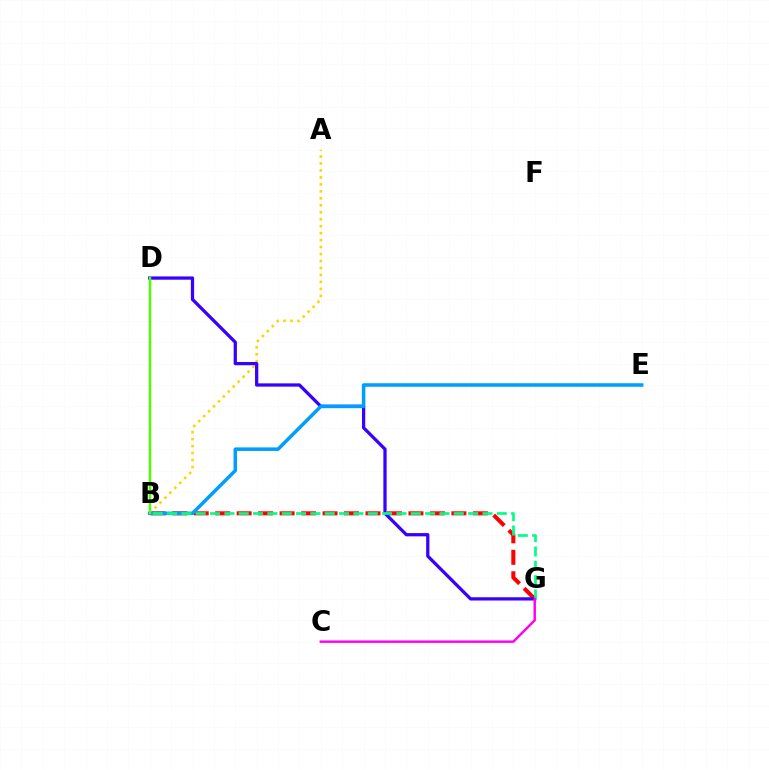{('B', 'G'): [{'color': '#ff0000', 'line_style': 'dashed', 'thickness': 2.92}, {'color': '#00ff86', 'line_style': 'dashed', 'thickness': 1.95}], ('A', 'B'): [{'color': '#ffd500', 'line_style': 'dotted', 'thickness': 1.89}], ('D', 'G'): [{'color': '#3700ff', 'line_style': 'solid', 'thickness': 2.35}], ('B', 'E'): [{'color': '#009eff', 'line_style': 'solid', 'thickness': 2.54}], ('B', 'D'): [{'color': '#4fff00', 'line_style': 'solid', 'thickness': 1.78}], ('C', 'G'): [{'color': '#ff00ed', 'line_style': 'solid', 'thickness': 1.75}]}